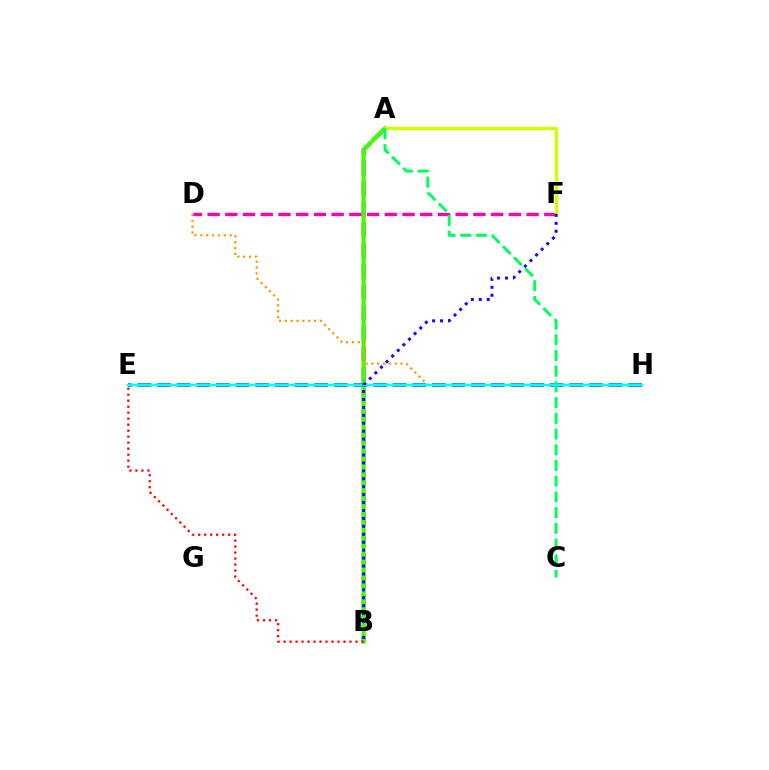{('A', 'B'): [{'color': '#b900ff', 'line_style': 'dashed', 'thickness': 2.81}, {'color': '#3dff00', 'line_style': 'solid', 'thickness': 2.98}], ('E', 'H'): [{'color': '#0074ff', 'line_style': 'dashed', 'thickness': 2.67}, {'color': '#00fff6', 'line_style': 'solid', 'thickness': 1.74}], ('D', 'H'): [{'color': '#ff9400', 'line_style': 'dotted', 'thickness': 1.59}], ('D', 'F'): [{'color': '#ff00ac', 'line_style': 'dashed', 'thickness': 2.41}], ('A', 'F'): [{'color': '#d1ff00', 'line_style': 'solid', 'thickness': 2.45}], ('B', 'E'): [{'color': '#ff0000', 'line_style': 'dotted', 'thickness': 1.63}], ('A', 'C'): [{'color': '#00ff5c', 'line_style': 'dashed', 'thickness': 2.14}], ('B', 'F'): [{'color': '#2500ff', 'line_style': 'dotted', 'thickness': 2.16}]}